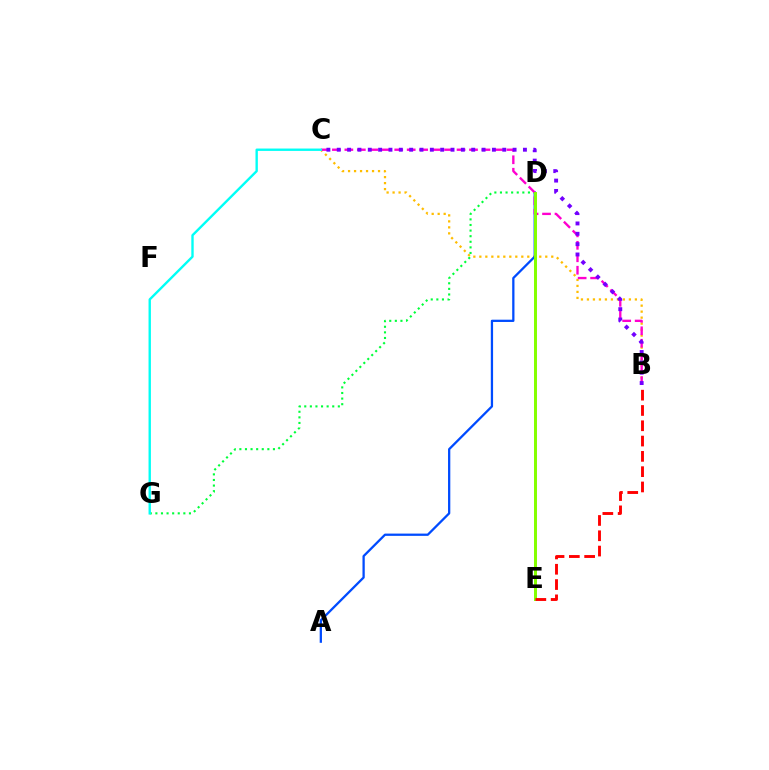{('B', 'C'): [{'color': '#ffbd00', 'line_style': 'dotted', 'thickness': 1.63}, {'color': '#ff00cf', 'line_style': 'dashed', 'thickness': 1.69}, {'color': '#7200ff', 'line_style': 'dotted', 'thickness': 2.81}], ('A', 'D'): [{'color': '#004bff', 'line_style': 'solid', 'thickness': 1.64}], ('D', 'G'): [{'color': '#00ff39', 'line_style': 'dotted', 'thickness': 1.52}], ('C', 'G'): [{'color': '#00fff6', 'line_style': 'solid', 'thickness': 1.71}], ('D', 'E'): [{'color': '#84ff00', 'line_style': 'solid', 'thickness': 2.14}], ('B', 'E'): [{'color': '#ff0000', 'line_style': 'dashed', 'thickness': 2.08}]}